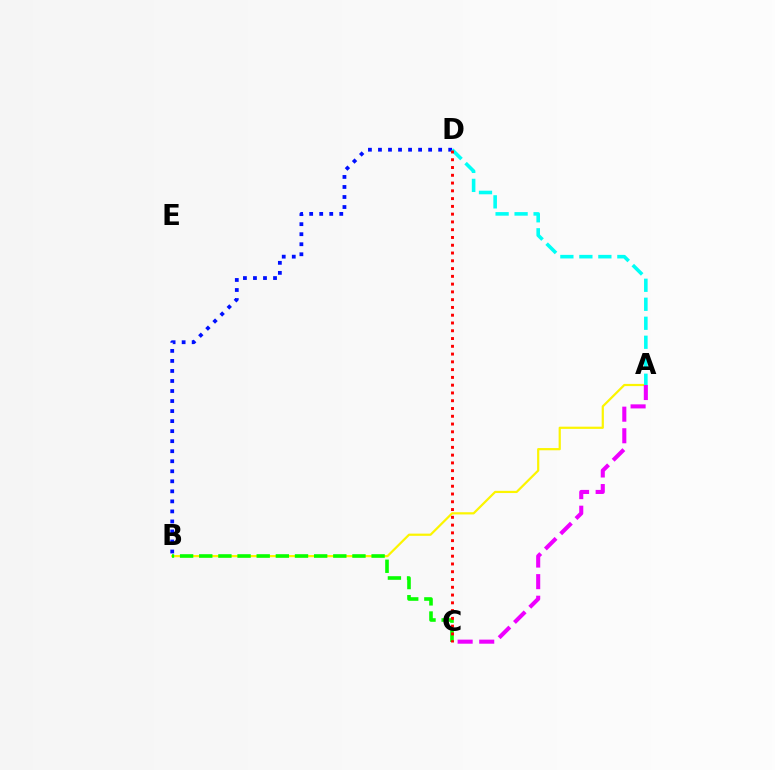{('A', 'B'): [{'color': '#fcf500', 'line_style': 'solid', 'thickness': 1.59}], ('B', 'D'): [{'color': '#0010ff', 'line_style': 'dotted', 'thickness': 2.73}], ('B', 'C'): [{'color': '#08ff00', 'line_style': 'dashed', 'thickness': 2.6}], ('A', 'D'): [{'color': '#00fff6', 'line_style': 'dashed', 'thickness': 2.58}], ('A', 'C'): [{'color': '#ee00ff', 'line_style': 'dashed', 'thickness': 2.93}], ('C', 'D'): [{'color': '#ff0000', 'line_style': 'dotted', 'thickness': 2.11}]}